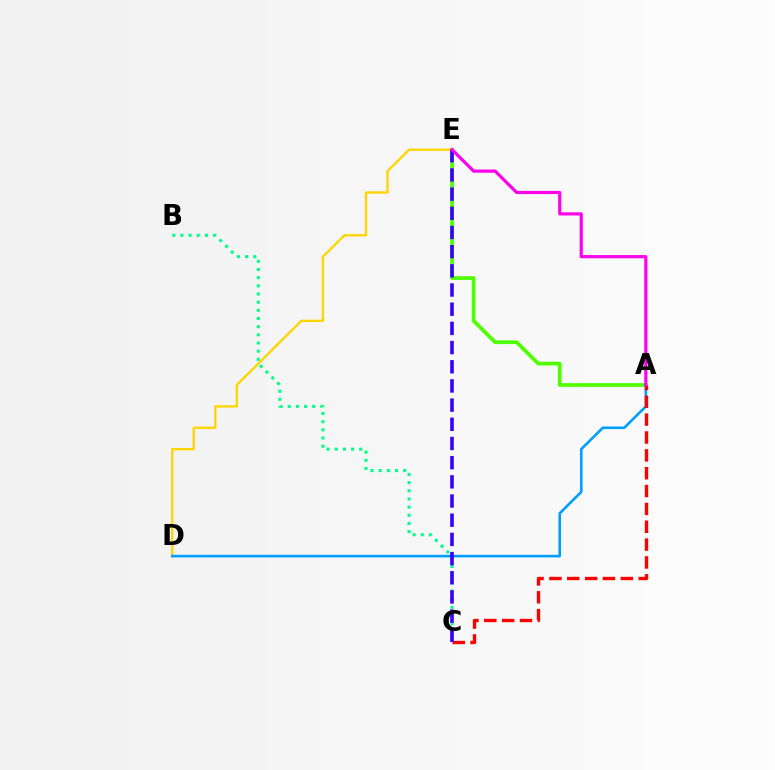{('A', 'E'): [{'color': '#4fff00', 'line_style': 'solid', 'thickness': 2.69}, {'color': '#ff00ed', 'line_style': 'solid', 'thickness': 2.29}], ('B', 'C'): [{'color': '#00ff86', 'line_style': 'dotted', 'thickness': 2.22}], ('D', 'E'): [{'color': '#ffd500', 'line_style': 'solid', 'thickness': 1.68}], ('A', 'D'): [{'color': '#009eff', 'line_style': 'solid', 'thickness': 1.87}], ('A', 'C'): [{'color': '#ff0000', 'line_style': 'dashed', 'thickness': 2.43}], ('C', 'E'): [{'color': '#3700ff', 'line_style': 'dashed', 'thickness': 2.61}]}